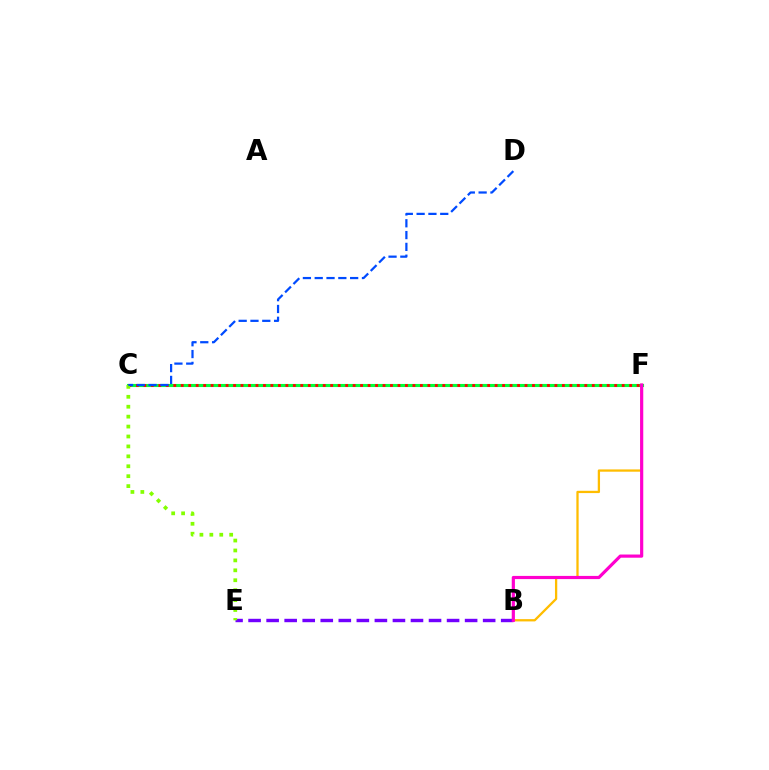{('C', 'F'): [{'color': '#00fff6', 'line_style': 'dashed', 'thickness': 1.92}, {'color': '#00ff39', 'line_style': 'solid', 'thickness': 2.23}, {'color': '#ff0000', 'line_style': 'dotted', 'thickness': 2.03}], ('B', 'F'): [{'color': '#ffbd00', 'line_style': 'solid', 'thickness': 1.65}, {'color': '#ff00cf', 'line_style': 'solid', 'thickness': 2.29}], ('B', 'E'): [{'color': '#7200ff', 'line_style': 'dashed', 'thickness': 2.45}], ('C', 'E'): [{'color': '#84ff00', 'line_style': 'dotted', 'thickness': 2.7}], ('C', 'D'): [{'color': '#004bff', 'line_style': 'dashed', 'thickness': 1.6}]}